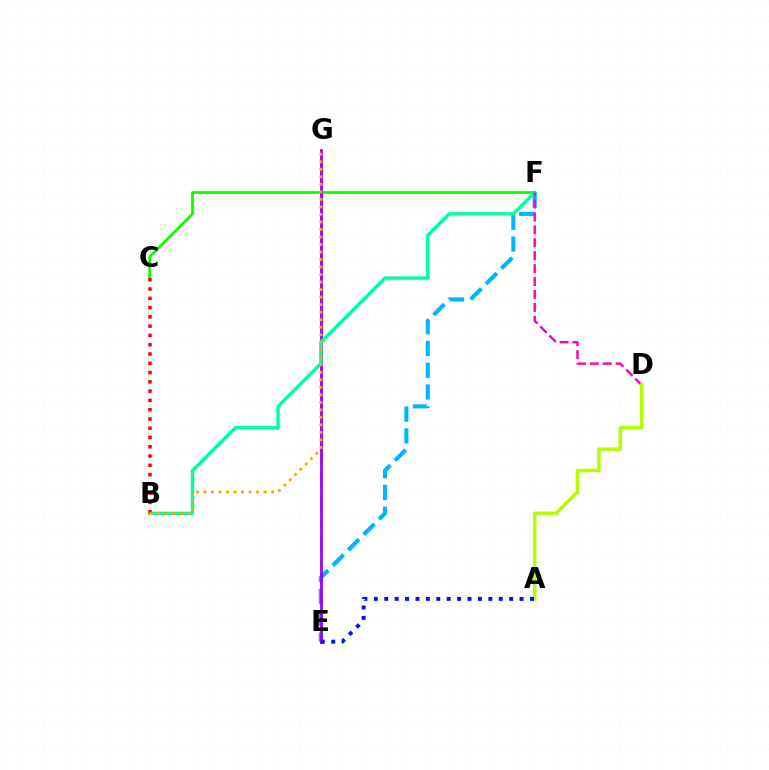{('E', 'F'): [{'color': '#00b5ff', 'line_style': 'dashed', 'thickness': 2.96}], ('C', 'F'): [{'color': '#08ff00', 'line_style': 'solid', 'thickness': 1.97}], ('E', 'G'): [{'color': '#9b00ff', 'line_style': 'solid', 'thickness': 2.03}], ('B', 'F'): [{'color': '#00ff9d', 'line_style': 'solid', 'thickness': 2.44}], ('B', 'C'): [{'color': '#ff0000', 'line_style': 'dotted', 'thickness': 2.52}], ('D', 'F'): [{'color': '#ff00bd', 'line_style': 'dashed', 'thickness': 1.75}], ('A', 'D'): [{'color': '#b3ff00', 'line_style': 'solid', 'thickness': 2.53}], ('A', 'E'): [{'color': '#0010ff', 'line_style': 'dotted', 'thickness': 2.83}], ('B', 'G'): [{'color': '#ffa500', 'line_style': 'dotted', 'thickness': 2.04}]}